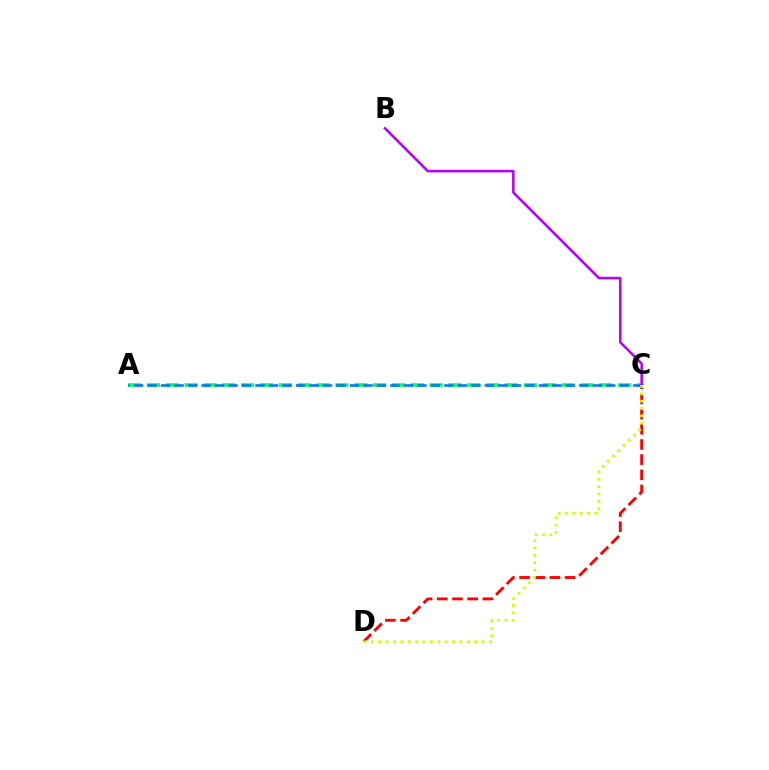{('C', 'D'): [{'color': '#ff0000', 'line_style': 'dashed', 'thickness': 2.06}, {'color': '#d1ff00', 'line_style': 'dotted', 'thickness': 2.0}], ('A', 'C'): [{'color': '#00ff5c', 'line_style': 'dashed', 'thickness': 2.56}, {'color': '#0074ff', 'line_style': 'dashed', 'thickness': 1.83}], ('B', 'C'): [{'color': '#b900ff', 'line_style': 'solid', 'thickness': 1.84}]}